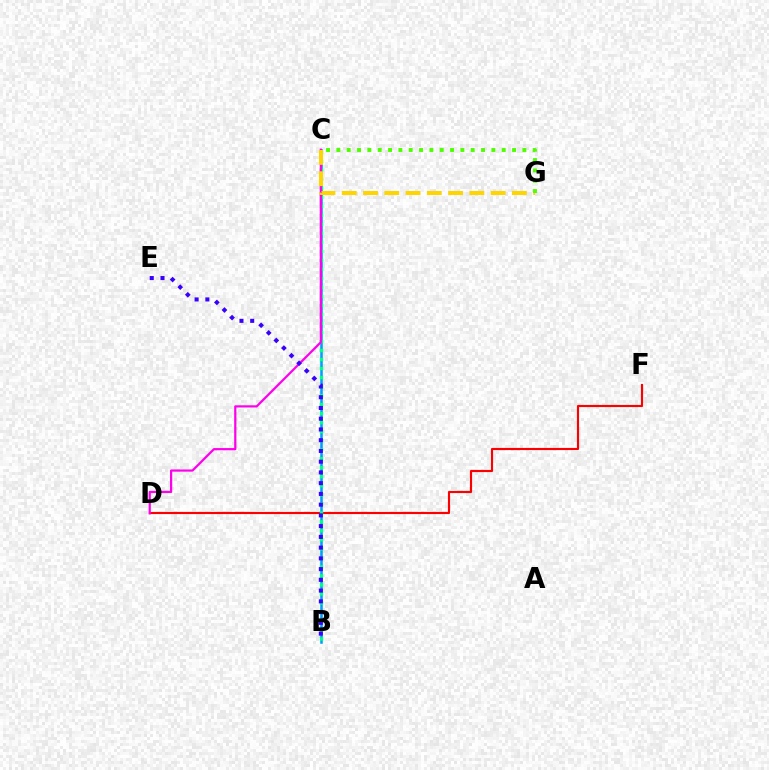{('B', 'C'): [{'color': '#009eff', 'line_style': 'solid', 'thickness': 1.84}, {'color': '#00ff86', 'line_style': 'dotted', 'thickness': 2.45}], ('D', 'F'): [{'color': '#ff0000', 'line_style': 'solid', 'thickness': 1.54}], ('C', 'D'): [{'color': '#ff00ed', 'line_style': 'solid', 'thickness': 1.6}], ('C', 'G'): [{'color': '#ffd500', 'line_style': 'dashed', 'thickness': 2.89}, {'color': '#4fff00', 'line_style': 'dotted', 'thickness': 2.81}], ('B', 'E'): [{'color': '#3700ff', 'line_style': 'dotted', 'thickness': 2.92}]}